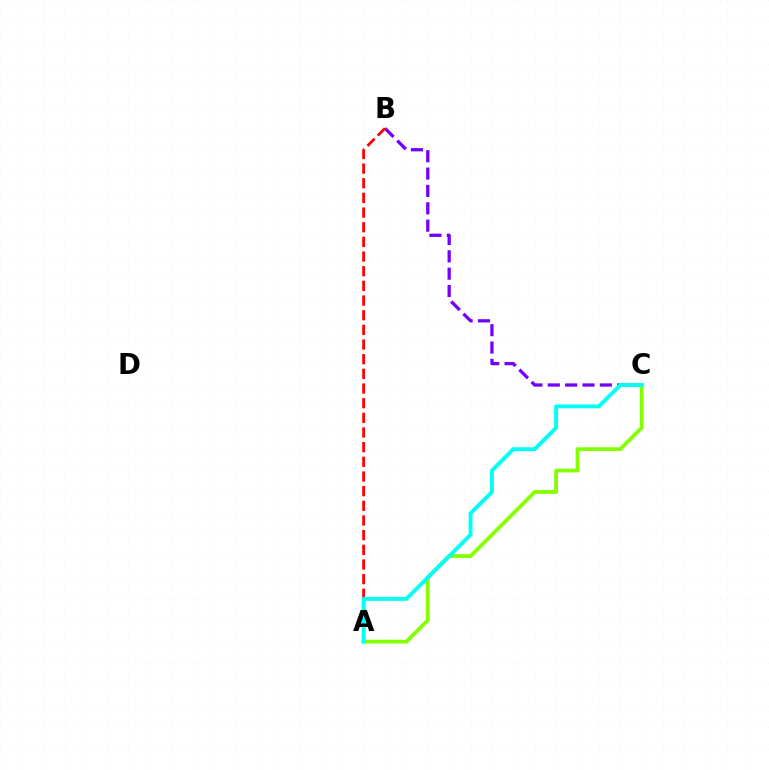{('B', 'C'): [{'color': '#7200ff', 'line_style': 'dashed', 'thickness': 2.36}], ('A', 'C'): [{'color': '#84ff00', 'line_style': 'solid', 'thickness': 2.73}, {'color': '#00fff6', 'line_style': 'solid', 'thickness': 2.81}], ('A', 'B'): [{'color': '#ff0000', 'line_style': 'dashed', 'thickness': 1.99}]}